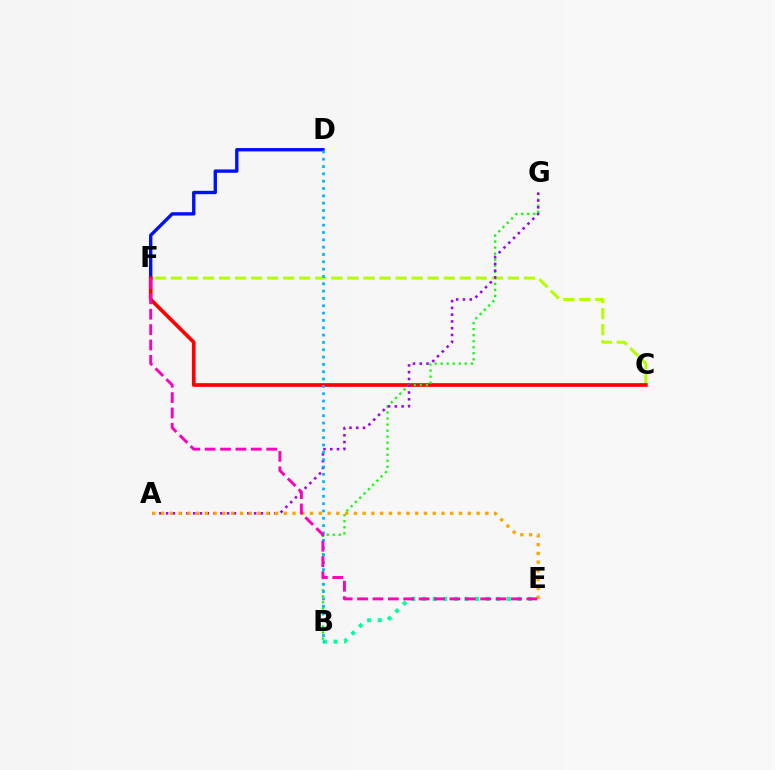{('D', 'F'): [{'color': '#0010ff', 'line_style': 'solid', 'thickness': 2.42}], ('C', 'F'): [{'color': '#b3ff00', 'line_style': 'dashed', 'thickness': 2.18}, {'color': '#ff0000', 'line_style': 'solid', 'thickness': 2.65}], ('B', 'G'): [{'color': '#08ff00', 'line_style': 'dotted', 'thickness': 1.64}], ('B', 'E'): [{'color': '#00ff9d', 'line_style': 'dotted', 'thickness': 2.88}], ('A', 'G'): [{'color': '#9b00ff', 'line_style': 'dotted', 'thickness': 1.84}], ('A', 'E'): [{'color': '#ffa500', 'line_style': 'dotted', 'thickness': 2.38}], ('B', 'D'): [{'color': '#00b5ff', 'line_style': 'dotted', 'thickness': 1.99}], ('E', 'F'): [{'color': '#ff00bd', 'line_style': 'dashed', 'thickness': 2.09}]}